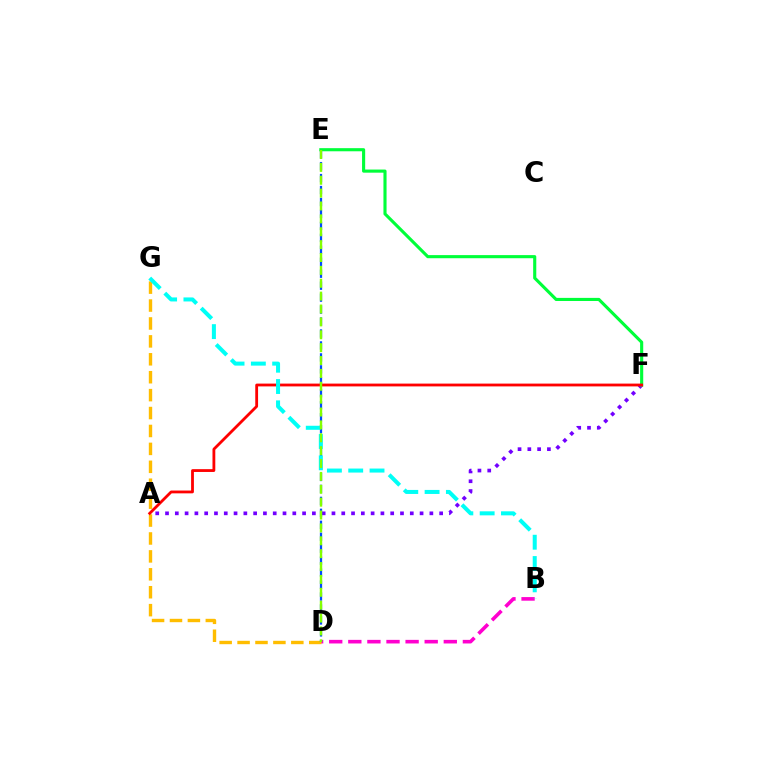{('A', 'F'): [{'color': '#7200ff', 'line_style': 'dotted', 'thickness': 2.66}, {'color': '#ff0000', 'line_style': 'solid', 'thickness': 2.02}], ('B', 'D'): [{'color': '#ff00cf', 'line_style': 'dashed', 'thickness': 2.59}], ('D', 'G'): [{'color': '#ffbd00', 'line_style': 'dashed', 'thickness': 2.43}], ('D', 'E'): [{'color': '#004bff', 'line_style': 'dashed', 'thickness': 1.62}, {'color': '#84ff00', 'line_style': 'dashed', 'thickness': 1.75}], ('E', 'F'): [{'color': '#00ff39', 'line_style': 'solid', 'thickness': 2.25}], ('B', 'G'): [{'color': '#00fff6', 'line_style': 'dashed', 'thickness': 2.89}]}